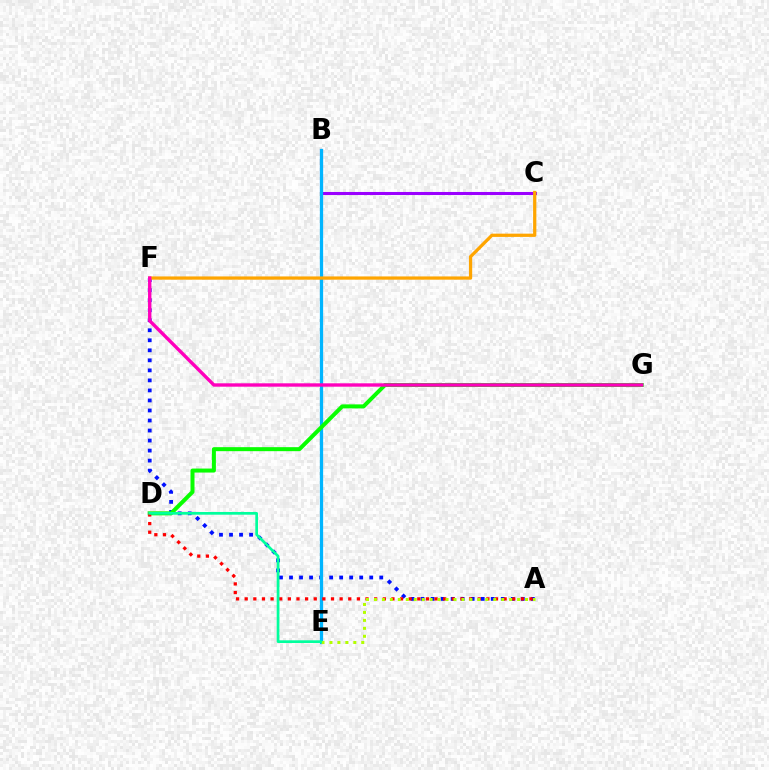{('A', 'F'): [{'color': '#0010ff', 'line_style': 'dotted', 'thickness': 2.72}], ('B', 'C'): [{'color': '#9b00ff', 'line_style': 'solid', 'thickness': 2.19}], ('B', 'E'): [{'color': '#00b5ff', 'line_style': 'solid', 'thickness': 2.35}], ('D', 'G'): [{'color': '#08ff00', 'line_style': 'solid', 'thickness': 2.88}], ('A', 'D'): [{'color': '#ff0000', 'line_style': 'dotted', 'thickness': 2.34}], ('C', 'F'): [{'color': '#ffa500', 'line_style': 'solid', 'thickness': 2.34}], ('F', 'G'): [{'color': '#ff00bd', 'line_style': 'solid', 'thickness': 2.43}], ('A', 'E'): [{'color': '#b3ff00', 'line_style': 'dotted', 'thickness': 2.16}], ('D', 'E'): [{'color': '#00ff9d', 'line_style': 'solid', 'thickness': 1.95}]}